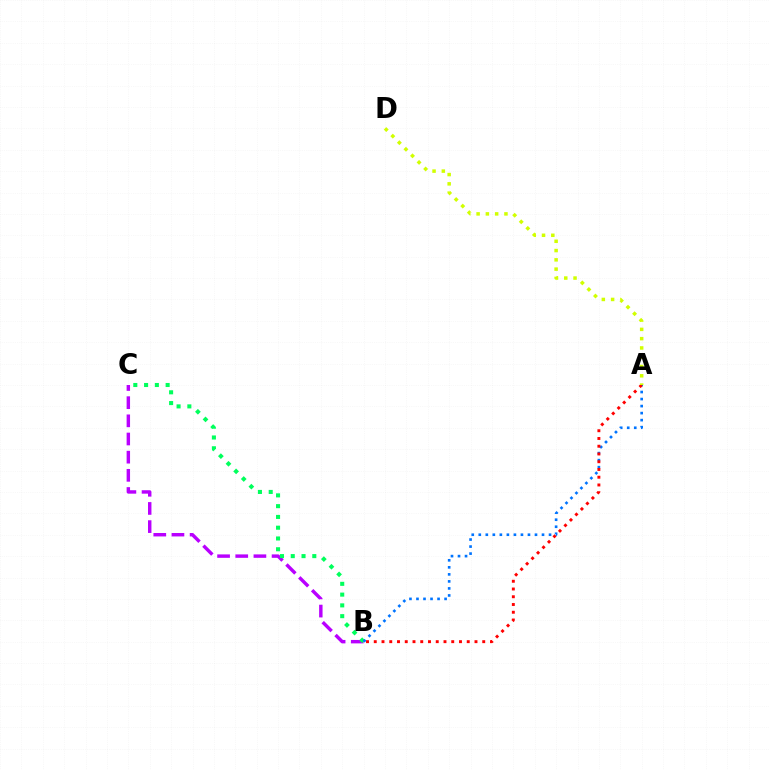{('B', 'C'): [{'color': '#b900ff', 'line_style': 'dashed', 'thickness': 2.47}, {'color': '#00ff5c', 'line_style': 'dotted', 'thickness': 2.93}], ('A', 'B'): [{'color': '#0074ff', 'line_style': 'dotted', 'thickness': 1.91}, {'color': '#ff0000', 'line_style': 'dotted', 'thickness': 2.11}], ('A', 'D'): [{'color': '#d1ff00', 'line_style': 'dotted', 'thickness': 2.52}]}